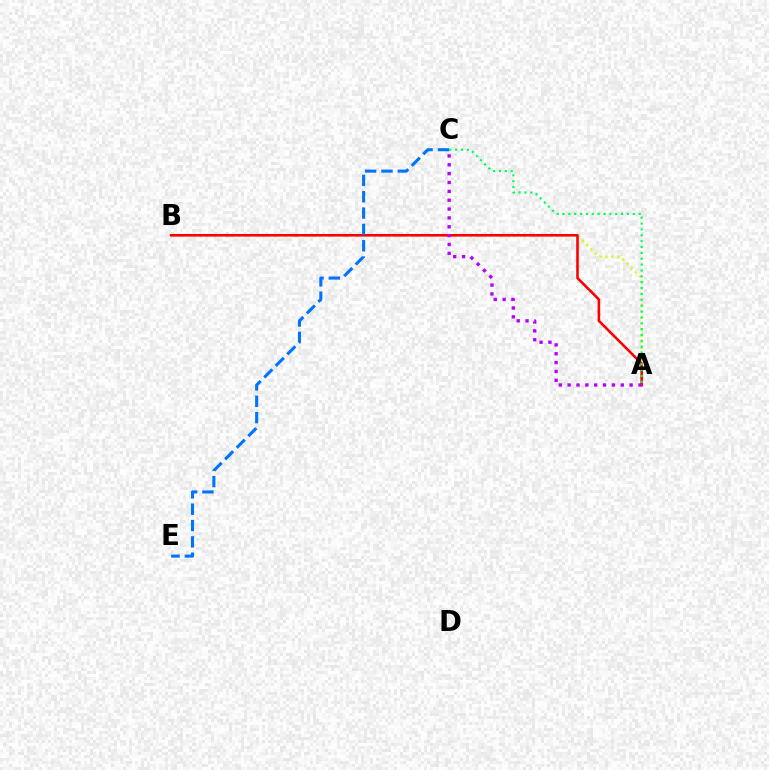{('A', 'B'): [{'color': '#d1ff00', 'line_style': 'dotted', 'thickness': 1.63}, {'color': '#ff0000', 'line_style': 'solid', 'thickness': 1.87}], ('C', 'E'): [{'color': '#0074ff', 'line_style': 'dashed', 'thickness': 2.22}], ('A', 'C'): [{'color': '#00ff5c', 'line_style': 'dotted', 'thickness': 1.59}, {'color': '#b900ff', 'line_style': 'dotted', 'thickness': 2.41}]}